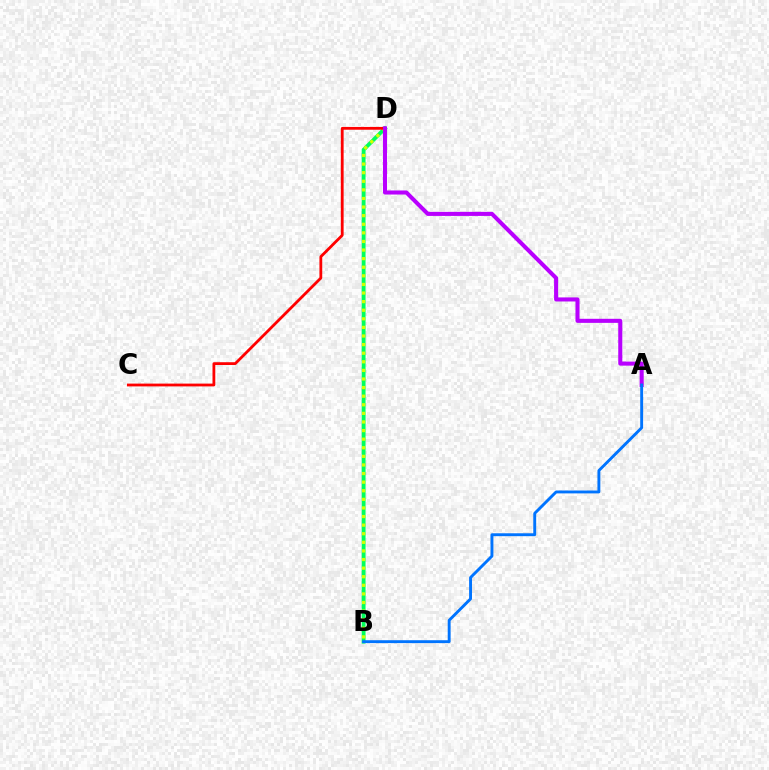{('B', 'D'): [{'color': '#00ff5c', 'line_style': 'solid', 'thickness': 2.78}, {'color': '#d1ff00', 'line_style': 'dotted', 'thickness': 2.34}], ('C', 'D'): [{'color': '#ff0000', 'line_style': 'solid', 'thickness': 2.01}], ('A', 'D'): [{'color': '#b900ff', 'line_style': 'solid', 'thickness': 2.92}], ('A', 'B'): [{'color': '#0074ff', 'line_style': 'solid', 'thickness': 2.09}]}